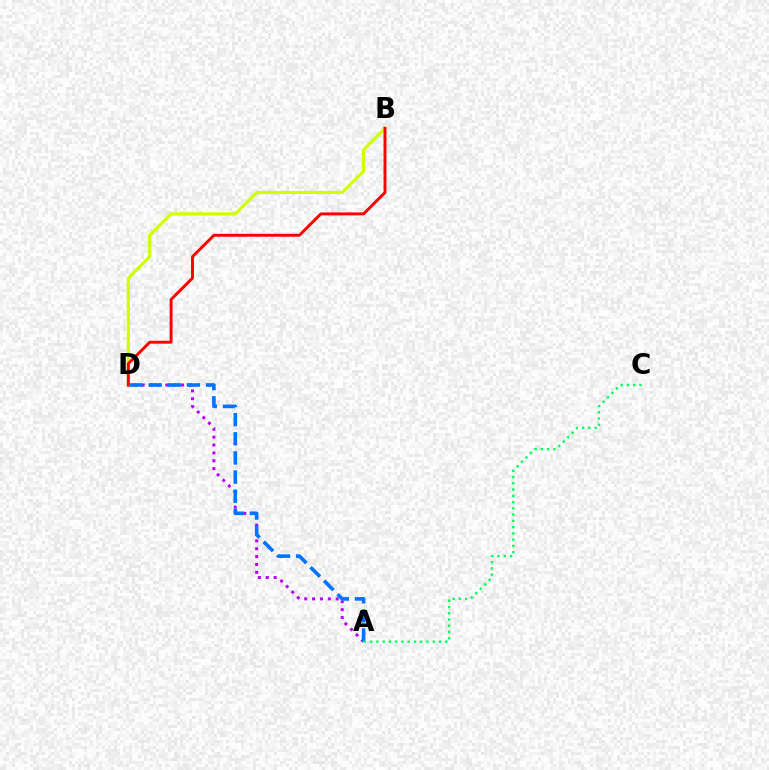{('B', 'D'): [{'color': '#d1ff00', 'line_style': 'solid', 'thickness': 2.3}, {'color': '#ff0000', 'line_style': 'solid', 'thickness': 2.11}], ('A', 'D'): [{'color': '#b900ff', 'line_style': 'dotted', 'thickness': 2.14}, {'color': '#0074ff', 'line_style': 'dashed', 'thickness': 2.6}], ('A', 'C'): [{'color': '#00ff5c', 'line_style': 'dotted', 'thickness': 1.7}]}